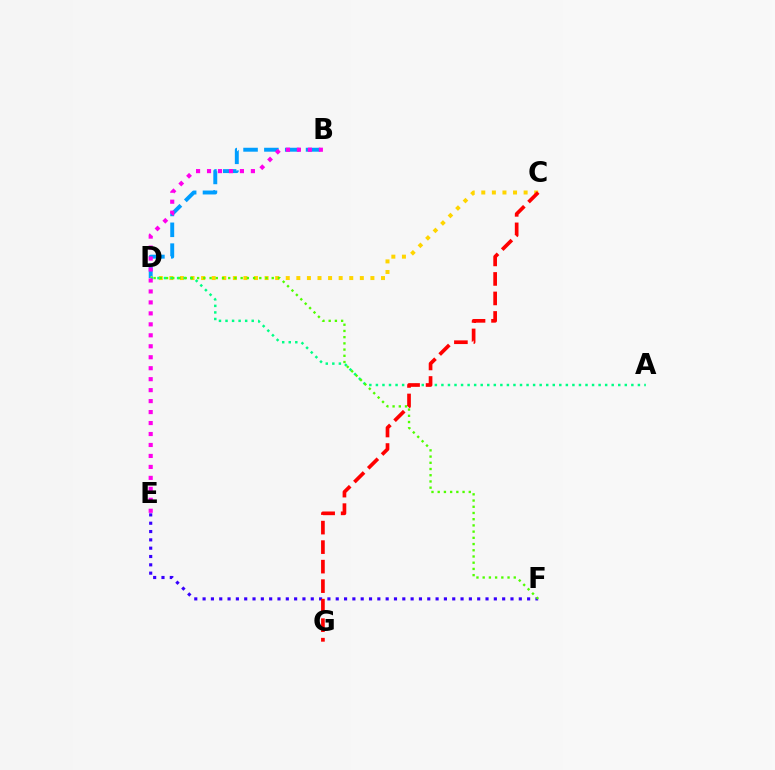{('B', 'D'): [{'color': '#009eff', 'line_style': 'dashed', 'thickness': 2.83}], ('C', 'D'): [{'color': '#ffd500', 'line_style': 'dotted', 'thickness': 2.88}], ('A', 'D'): [{'color': '#00ff86', 'line_style': 'dotted', 'thickness': 1.78}], ('E', 'F'): [{'color': '#3700ff', 'line_style': 'dotted', 'thickness': 2.26}], ('C', 'G'): [{'color': '#ff0000', 'line_style': 'dashed', 'thickness': 2.65}], ('D', 'F'): [{'color': '#4fff00', 'line_style': 'dotted', 'thickness': 1.69}], ('B', 'E'): [{'color': '#ff00ed', 'line_style': 'dotted', 'thickness': 2.98}]}